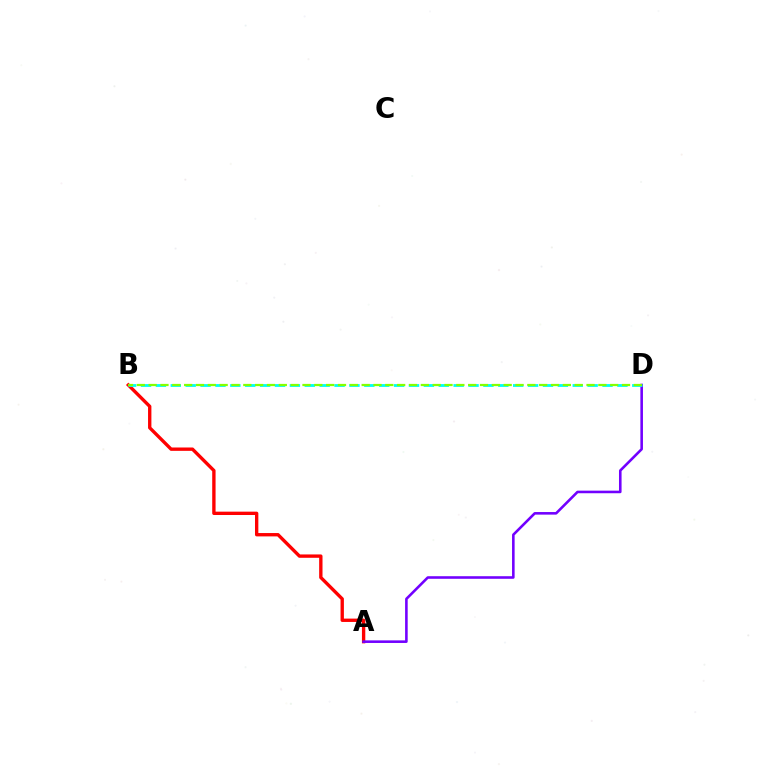{('A', 'B'): [{'color': '#ff0000', 'line_style': 'solid', 'thickness': 2.41}], ('A', 'D'): [{'color': '#7200ff', 'line_style': 'solid', 'thickness': 1.86}], ('B', 'D'): [{'color': '#00fff6', 'line_style': 'dashed', 'thickness': 2.02}, {'color': '#84ff00', 'line_style': 'dashed', 'thickness': 1.61}]}